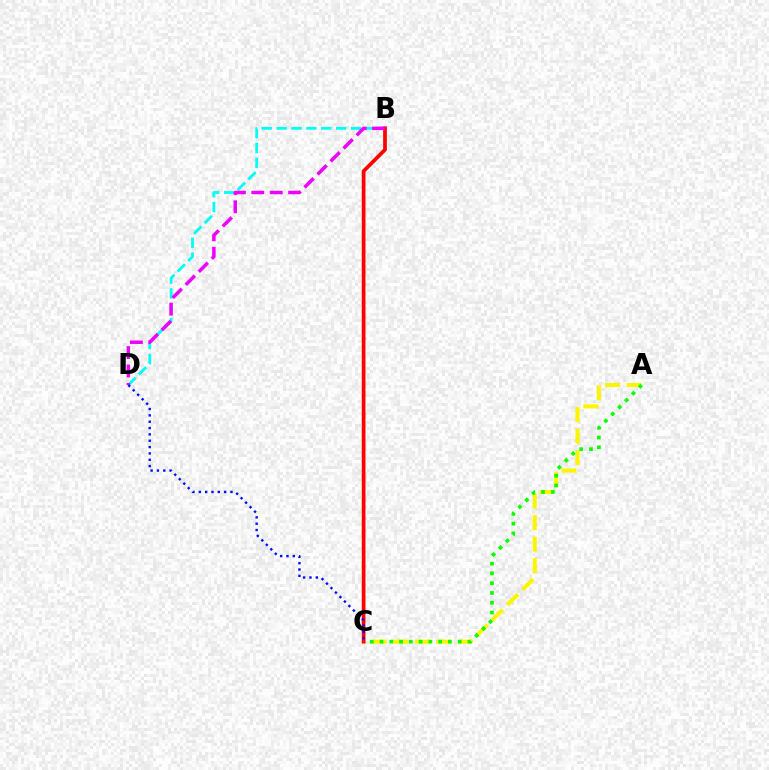{('A', 'C'): [{'color': '#fcf500', 'line_style': 'dashed', 'thickness': 2.93}, {'color': '#08ff00', 'line_style': 'dotted', 'thickness': 2.66}], ('B', 'D'): [{'color': '#00fff6', 'line_style': 'dashed', 'thickness': 2.02}, {'color': '#ee00ff', 'line_style': 'dashed', 'thickness': 2.5}], ('B', 'C'): [{'color': '#ff0000', 'line_style': 'solid', 'thickness': 2.67}], ('C', 'D'): [{'color': '#0010ff', 'line_style': 'dotted', 'thickness': 1.72}]}